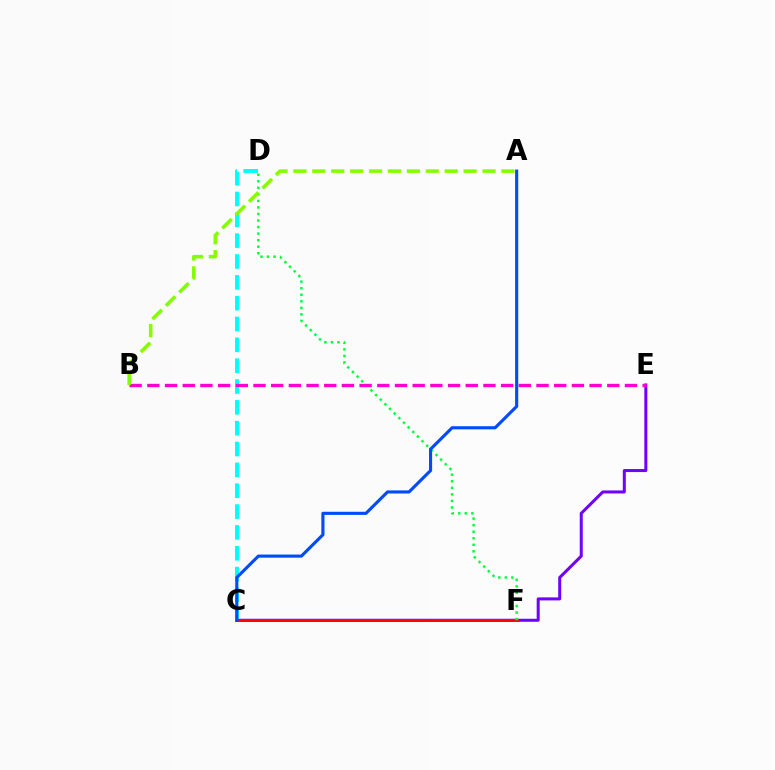{('C', 'E'): [{'color': '#7200ff', 'line_style': 'solid', 'thickness': 2.18}], ('C', 'D'): [{'color': '#00fff6', 'line_style': 'dashed', 'thickness': 2.83}], ('C', 'F'): [{'color': '#ffbd00', 'line_style': 'solid', 'thickness': 1.84}, {'color': '#ff0000', 'line_style': 'solid', 'thickness': 2.07}], ('D', 'F'): [{'color': '#00ff39', 'line_style': 'dotted', 'thickness': 1.78}], ('B', 'E'): [{'color': '#ff00cf', 'line_style': 'dashed', 'thickness': 2.4}], ('A', 'B'): [{'color': '#84ff00', 'line_style': 'dashed', 'thickness': 2.57}], ('A', 'C'): [{'color': '#004bff', 'line_style': 'solid', 'thickness': 2.24}]}